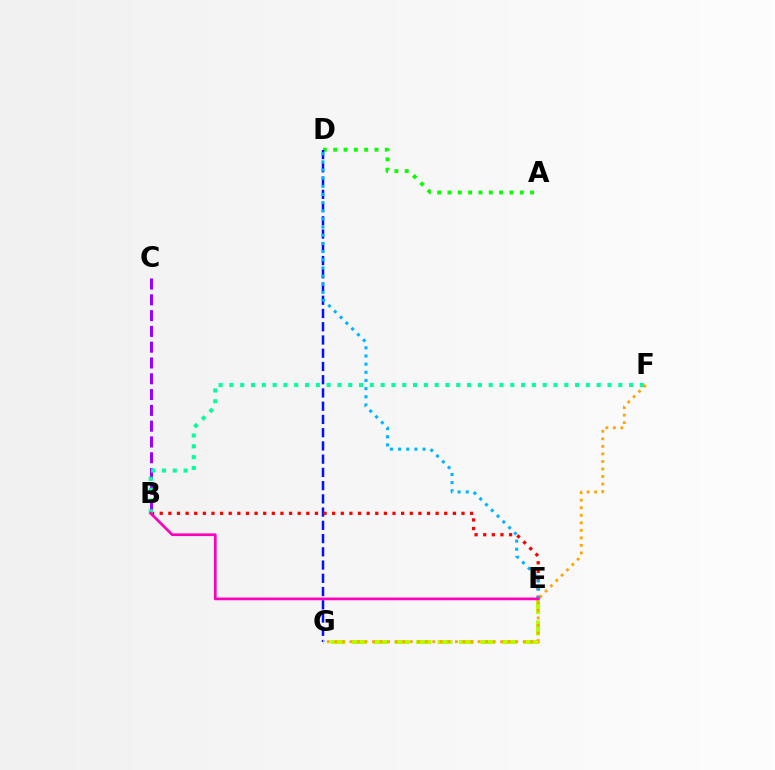{('A', 'D'): [{'color': '#08ff00', 'line_style': 'dotted', 'thickness': 2.8}], ('B', 'C'): [{'color': '#9b00ff', 'line_style': 'dashed', 'thickness': 2.15}], ('D', 'G'): [{'color': '#0010ff', 'line_style': 'dashed', 'thickness': 1.8}], ('E', 'G'): [{'color': '#b3ff00', 'line_style': 'dashed', 'thickness': 2.91}], ('B', 'E'): [{'color': '#ff0000', 'line_style': 'dotted', 'thickness': 2.34}, {'color': '#ff00bd', 'line_style': 'solid', 'thickness': 1.95}], ('F', 'G'): [{'color': '#ffa500', 'line_style': 'dotted', 'thickness': 2.05}], ('D', 'E'): [{'color': '#00b5ff', 'line_style': 'dotted', 'thickness': 2.22}], ('B', 'F'): [{'color': '#00ff9d', 'line_style': 'dotted', 'thickness': 2.93}]}